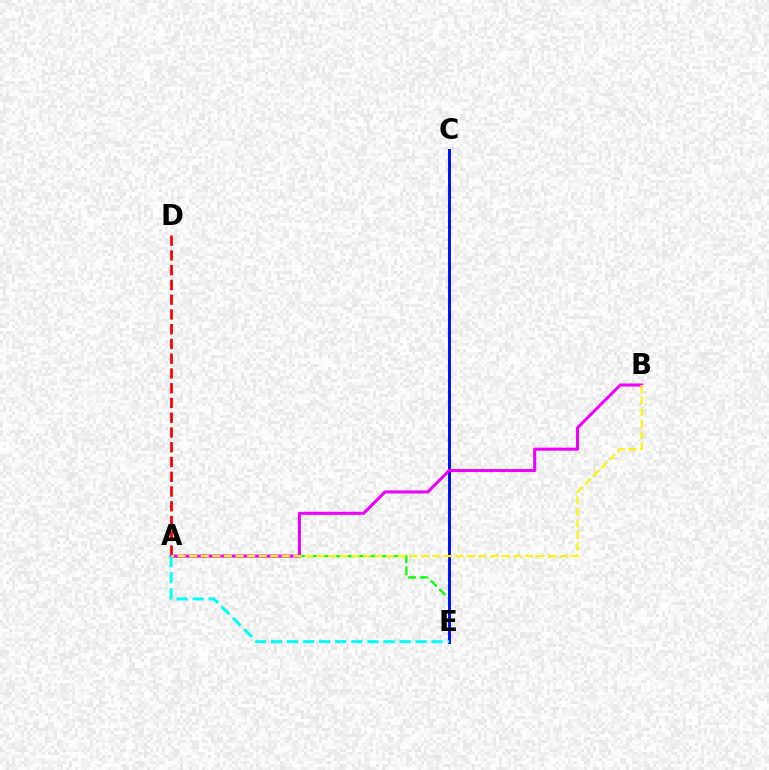{('A', 'E'): [{'color': '#08ff00', 'line_style': 'dashed', 'thickness': 1.64}, {'color': '#00fff6', 'line_style': 'dashed', 'thickness': 2.18}], ('A', 'D'): [{'color': '#ff0000', 'line_style': 'dashed', 'thickness': 2.0}], ('C', 'E'): [{'color': '#0010ff', 'line_style': 'solid', 'thickness': 2.13}], ('A', 'B'): [{'color': '#ee00ff', 'line_style': 'solid', 'thickness': 2.2}, {'color': '#fcf500', 'line_style': 'dashed', 'thickness': 1.57}]}